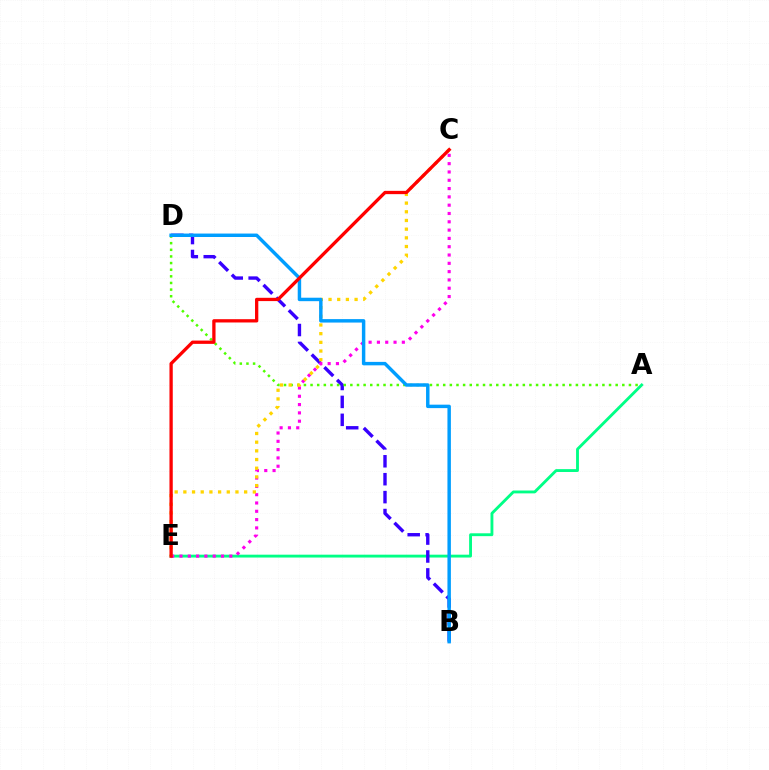{('A', 'E'): [{'color': '#00ff86', 'line_style': 'solid', 'thickness': 2.06}], ('B', 'D'): [{'color': '#3700ff', 'line_style': 'dashed', 'thickness': 2.43}, {'color': '#009eff', 'line_style': 'solid', 'thickness': 2.49}], ('C', 'E'): [{'color': '#ff00ed', 'line_style': 'dotted', 'thickness': 2.26}, {'color': '#ffd500', 'line_style': 'dotted', 'thickness': 2.36}, {'color': '#ff0000', 'line_style': 'solid', 'thickness': 2.37}], ('A', 'D'): [{'color': '#4fff00', 'line_style': 'dotted', 'thickness': 1.8}]}